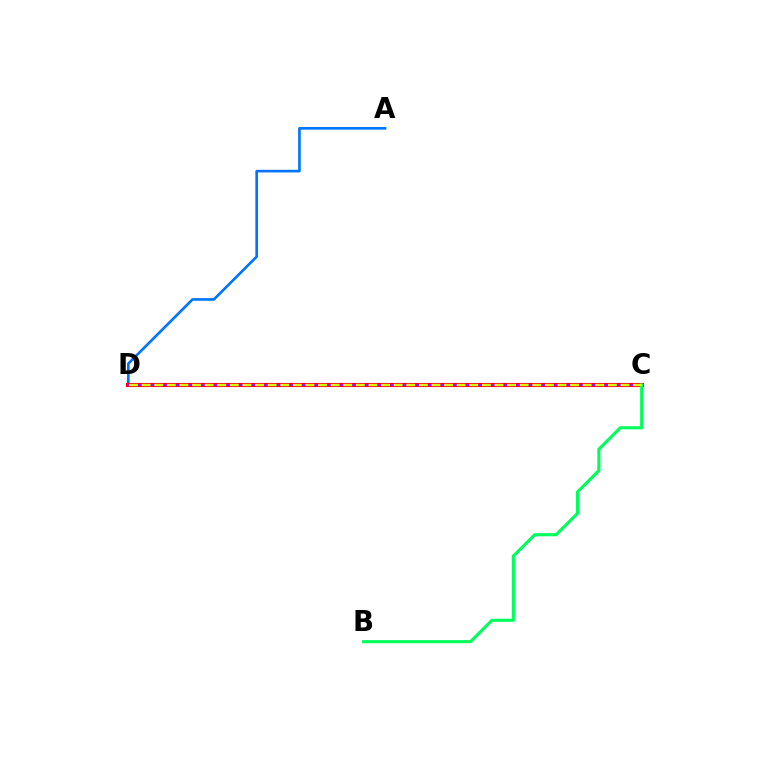{('A', 'D'): [{'color': '#0074ff', 'line_style': 'solid', 'thickness': 1.9}], ('C', 'D'): [{'color': '#ff0000', 'line_style': 'solid', 'thickness': 2.96}, {'color': '#b900ff', 'line_style': 'solid', 'thickness': 1.6}, {'color': '#d1ff00', 'line_style': 'dashed', 'thickness': 1.71}], ('B', 'C'): [{'color': '#00ff5c', 'line_style': 'solid', 'thickness': 2.24}]}